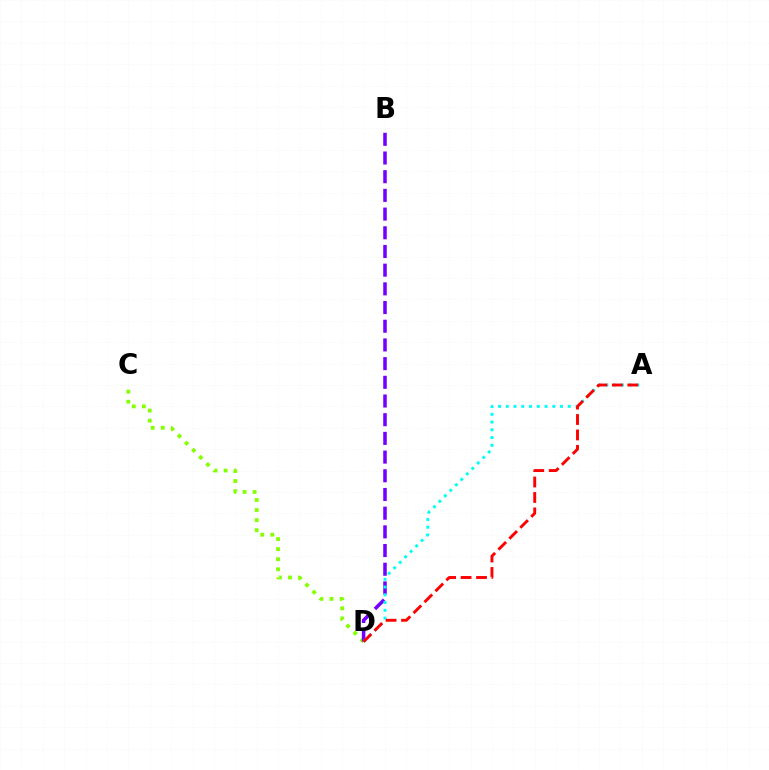{('C', 'D'): [{'color': '#84ff00', 'line_style': 'dotted', 'thickness': 2.74}], ('B', 'D'): [{'color': '#7200ff', 'line_style': 'dashed', 'thickness': 2.54}], ('A', 'D'): [{'color': '#00fff6', 'line_style': 'dotted', 'thickness': 2.11}, {'color': '#ff0000', 'line_style': 'dashed', 'thickness': 2.1}]}